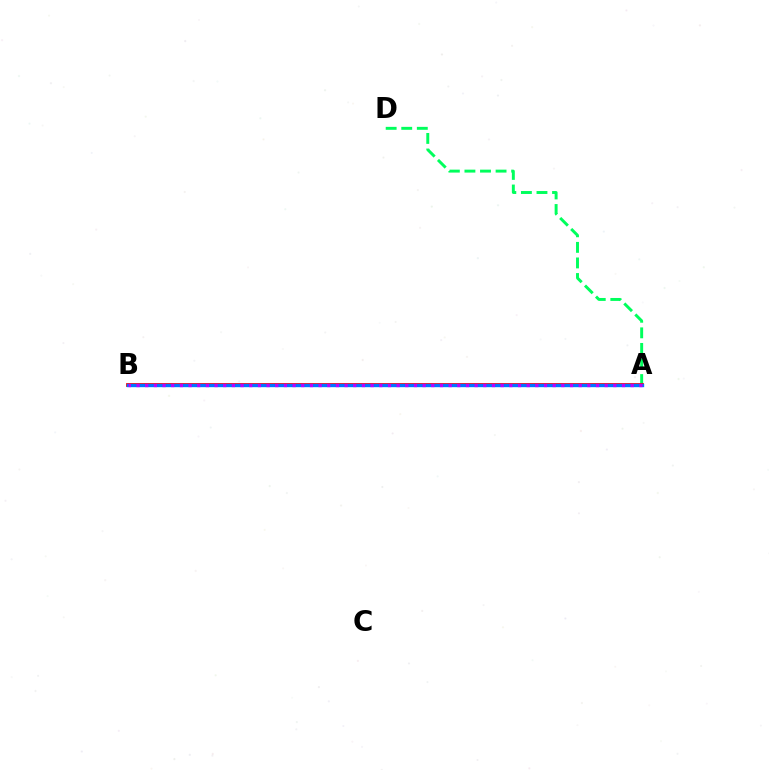{('A', 'D'): [{'color': '#00ff5c', 'line_style': 'dashed', 'thickness': 2.12}], ('A', 'B'): [{'color': '#ff0000', 'line_style': 'solid', 'thickness': 2.72}, {'color': '#d1ff00', 'line_style': 'dotted', 'thickness': 1.93}, {'color': '#0074ff', 'line_style': 'solid', 'thickness': 2.42}, {'color': '#b900ff', 'line_style': 'dotted', 'thickness': 2.36}]}